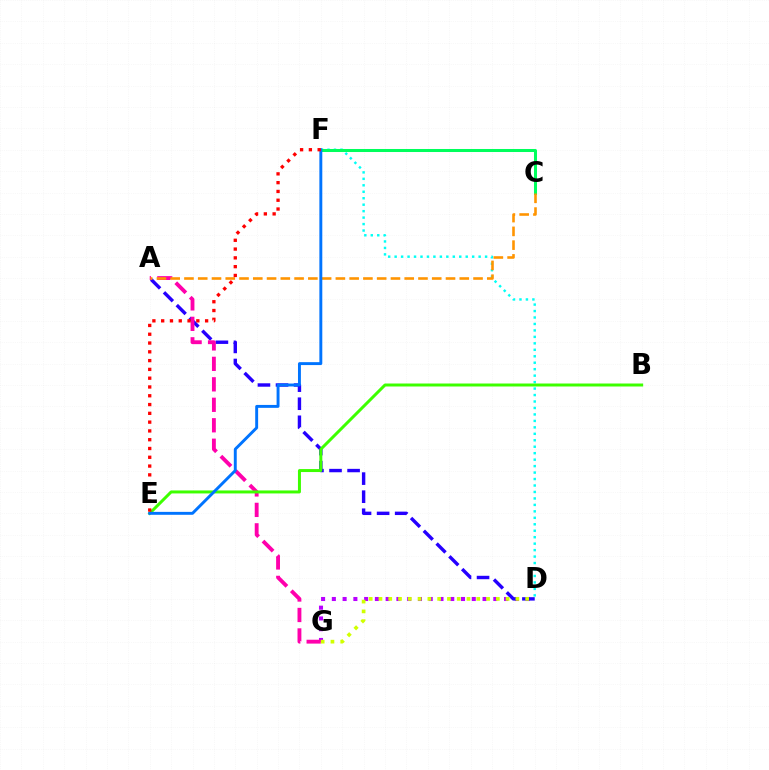{('D', 'G'): [{'color': '#b900ff', 'line_style': 'dotted', 'thickness': 2.92}, {'color': '#d1ff00', 'line_style': 'dotted', 'thickness': 2.66}], ('D', 'F'): [{'color': '#00fff6', 'line_style': 'dotted', 'thickness': 1.76}], ('A', 'D'): [{'color': '#2500ff', 'line_style': 'dashed', 'thickness': 2.46}], ('A', 'G'): [{'color': '#ff00ac', 'line_style': 'dashed', 'thickness': 2.78}], ('C', 'F'): [{'color': '#00ff5c', 'line_style': 'solid', 'thickness': 2.17}], ('B', 'E'): [{'color': '#3dff00', 'line_style': 'solid', 'thickness': 2.15}], ('A', 'C'): [{'color': '#ff9400', 'line_style': 'dashed', 'thickness': 1.87}], ('E', 'F'): [{'color': '#0074ff', 'line_style': 'solid', 'thickness': 2.1}, {'color': '#ff0000', 'line_style': 'dotted', 'thickness': 2.39}]}